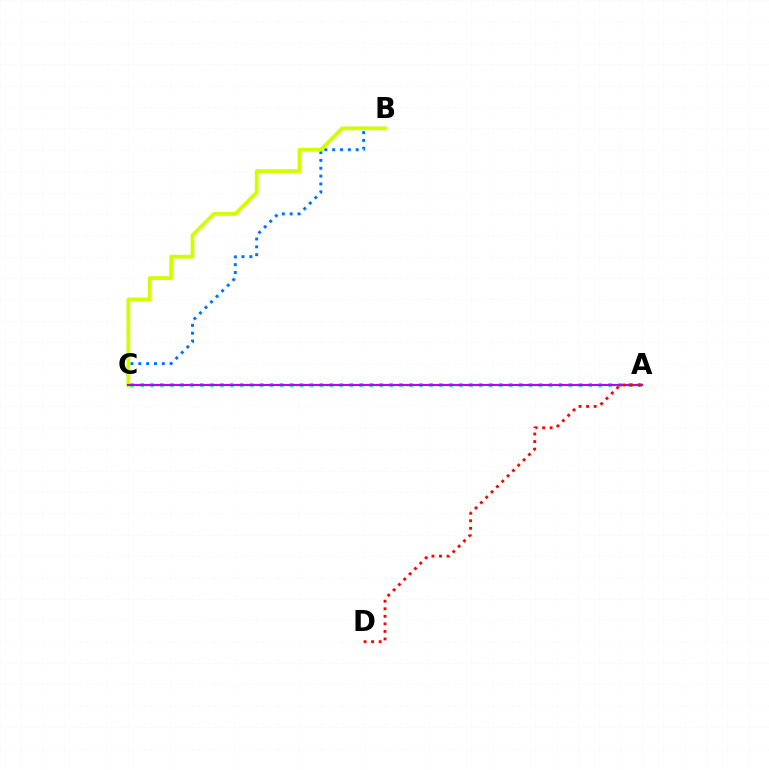{('B', 'C'): [{'color': '#0074ff', 'line_style': 'dotted', 'thickness': 2.13}, {'color': '#d1ff00', 'line_style': 'solid', 'thickness': 2.71}], ('A', 'C'): [{'color': '#00ff5c', 'line_style': 'dotted', 'thickness': 2.71}, {'color': '#b900ff', 'line_style': 'solid', 'thickness': 1.51}], ('A', 'D'): [{'color': '#ff0000', 'line_style': 'dotted', 'thickness': 2.05}]}